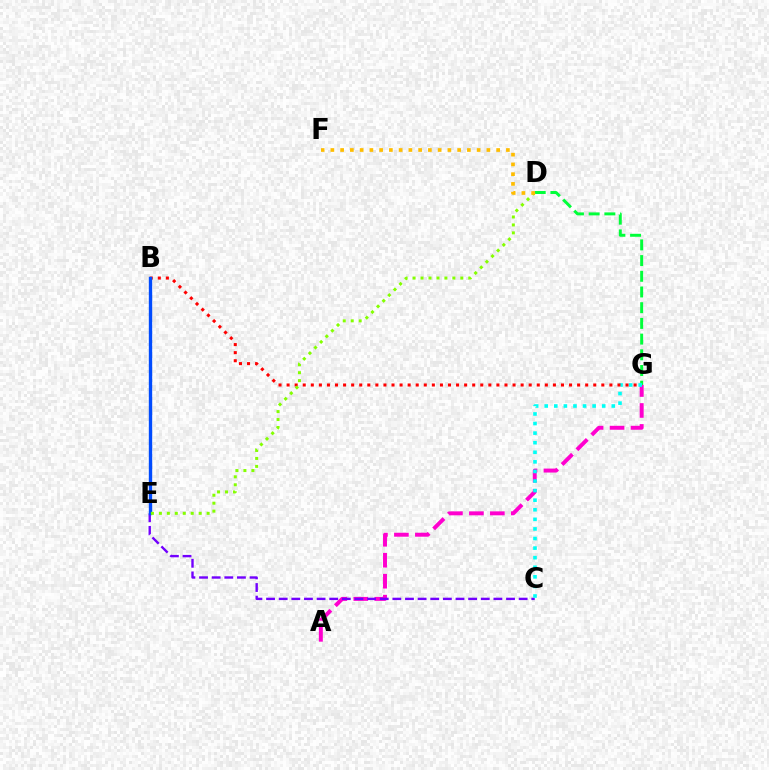{('A', 'G'): [{'color': '#ff00cf', 'line_style': 'dashed', 'thickness': 2.85}], ('C', 'E'): [{'color': '#7200ff', 'line_style': 'dashed', 'thickness': 1.72}], ('D', 'G'): [{'color': '#00ff39', 'line_style': 'dashed', 'thickness': 2.13}], ('C', 'G'): [{'color': '#00fff6', 'line_style': 'dotted', 'thickness': 2.6}], ('B', 'G'): [{'color': '#ff0000', 'line_style': 'dotted', 'thickness': 2.19}], ('B', 'E'): [{'color': '#004bff', 'line_style': 'solid', 'thickness': 2.42}], ('D', 'E'): [{'color': '#84ff00', 'line_style': 'dotted', 'thickness': 2.16}], ('D', 'F'): [{'color': '#ffbd00', 'line_style': 'dotted', 'thickness': 2.65}]}